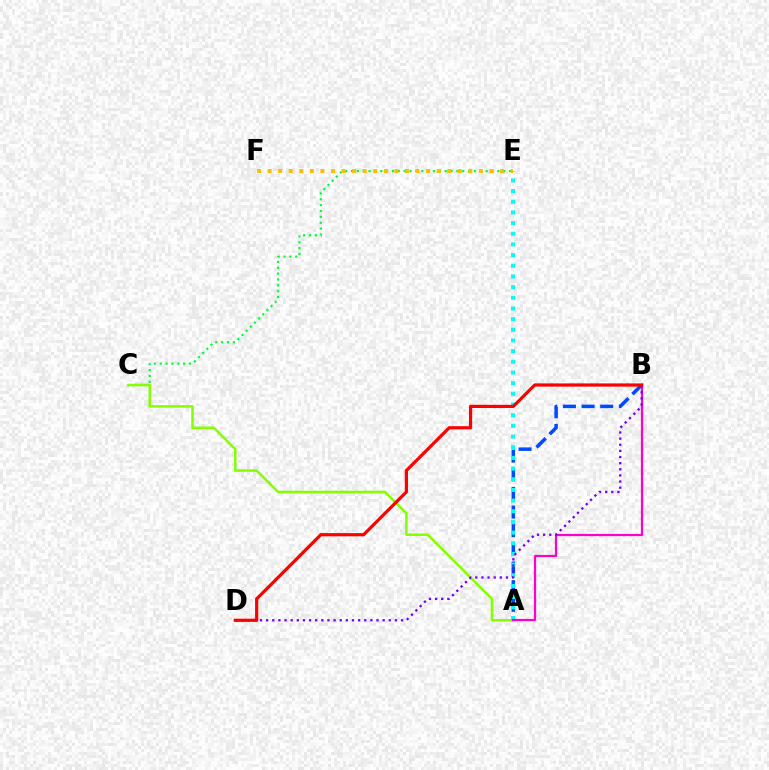{('A', 'B'): [{'color': '#004bff', 'line_style': 'dashed', 'thickness': 2.53}, {'color': '#ff00cf', 'line_style': 'solid', 'thickness': 1.61}], ('C', 'E'): [{'color': '#00ff39', 'line_style': 'dotted', 'thickness': 1.59}], ('E', 'F'): [{'color': '#ffbd00', 'line_style': 'dotted', 'thickness': 2.87}], ('A', 'C'): [{'color': '#84ff00', 'line_style': 'solid', 'thickness': 1.79}], ('A', 'E'): [{'color': '#00fff6', 'line_style': 'dotted', 'thickness': 2.9}], ('B', 'D'): [{'color': '#7200ff', 'line_style': 'dotted', 'thickness': 1.67}, {'color': '#ff0000', 'line_style': 'solid', 'thickness': 2.3}]}